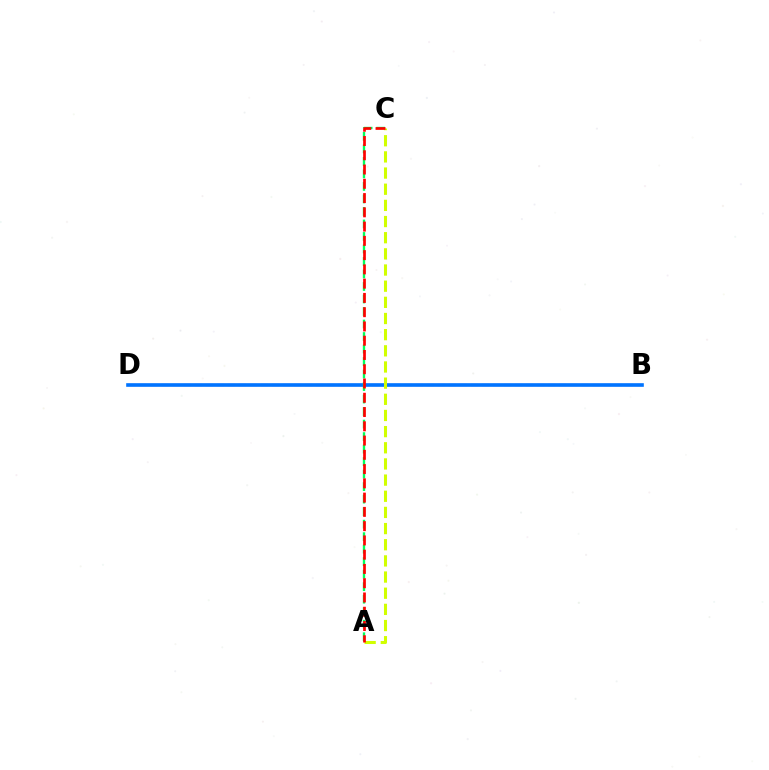{('B', 'D'): [{'color': '#b900ff', 'line_style': 'dashed', 'thickness': 1.5}, {'color': '#0074ff', 'line_style': 'solid', 'thickness': 2.61}], ('A', 'C'): [{'color': '#d1ff00', 'line_style': 'dashed', 'thickness': 2.2}, {'color': '#00ff5c', 'line_style': 'dashed', 'thickness': 1.7}, {'color': '#ff0000', 'line_style': 'dashed', 'thickness': 1.94}]}